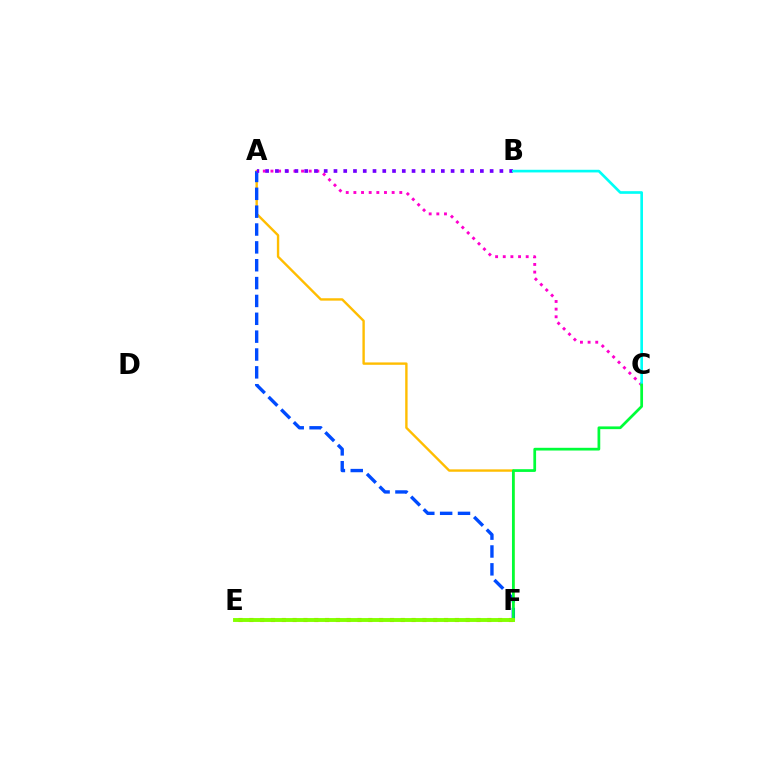{('A', 'F'): [{'color': '#ffbd00', 'line_style': 'solid', 'thickness': 1.72}, {'color': '#004bff', 'line_style': 'dashed', 'thickness': 2.43}], ('A', 'C'): [{'color': '#ff00cf', 'line_style': 'dotted', 'thickness': 2.08}], ('A', 'B'): [{'color': '#7200ff', 'line_style': 'dotted', 'thickness': 2.65}], ('E', 'F'): [{'color': '#ff0000', 'line_style': 'dotted', 'thickness': 2.94}, {'color': '#84ff00', 'line_style': 'solid', 'thickness': 2.81}], ('B', 'C'): [{'color': '#00fff6', 'line_style': 'solid', 'thickness': 1.91}], ('C', 'F'): [{'color': '#00ff39', 'line_style': 'solid', 'thickness': 1.97}]}